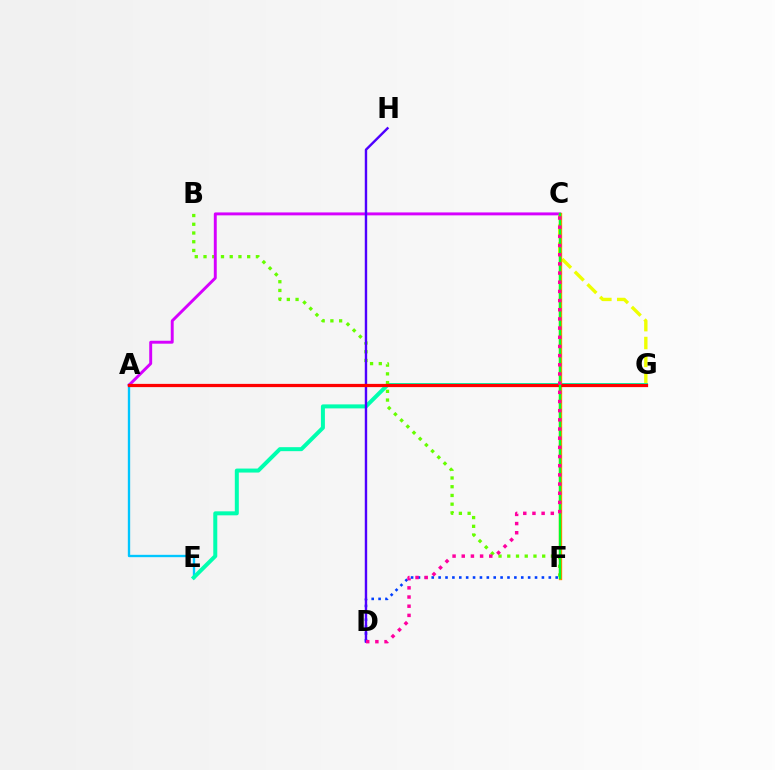{('C', 'G'): [{'color': '#eeff00', 'line_style': 'dashed', 'thickness': 2.43}], ('A', 'E'): [{'color': '#00c7ff', 'line_style': 'solid', 'thickness': 1.69}], ('D', 'F'): [{'color': '#003fff', 'line_style': 'dotted', 'thickness': 1.87}], ('E', 'G'): [{'color': '#00ffaf', 'line_style': 'solid', 'thickness': 2.88}], ('B', 'F'): [{'color': '#66ff00', 'line_style': 'dotted', 'thickness': 2.37}], ('A', 'C'): [{'color': '#d600ff', 'line_style': 'solid', 'thickness': 2.11}], ('C', 'F'): [{'color': '#ff8800', 'line_style': 'solid', 'thickness': 2.41}, {'color': '#00ff27', 'line_style': 'solid', 'thickness': 1.66}], ('D', 'H'): [{'color': '#4f00ff', 'line_style': 'solid', 'thickness': 1.73}], ('A', 'G'): [{'color': '#ff0000', 'line_style': 'solid', 'thickness': 2.33}], ('C', 'D'): [{'color': '#ff00a0', 'line_style': 'dotted', 'thickness': 2.49}]}